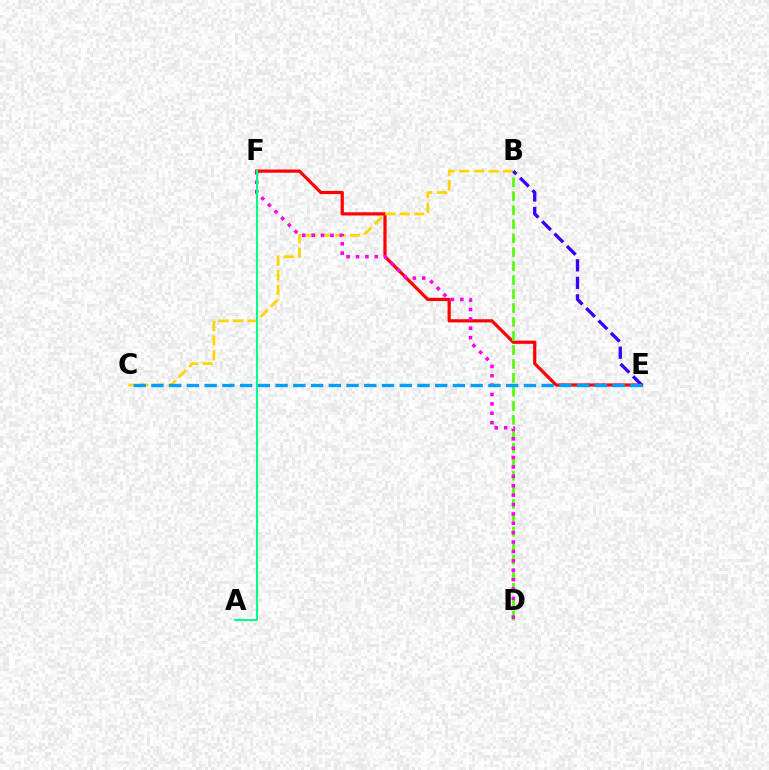{('E', 'F'): [{'color': '#ff0000', 'line_style': 'solid', 'thickness': 2.31}], ('B', 'D'): [{'color': '#4fff00', 'line_style': 'dashed', 'thickness': 1.9}], ('B', 'C'): [{'color': '#ffd500', 'line_style': 'dashed', 'thickness': 1.99}], ('D', 'F'): [{'color': '#ff00ed', 'line_style': 'dotted', 'thickness': 2.55}], ('A', 'F'): [{'color': '#00ff86', 'line_style': 'solid', 'thickness': 1.5}], ('B', 'E'): [{'color': '#3700ff', 'line_style': 'dashed', 'thickness': 2.38}], ('C', 'E'): [{'color': '#009eff', 'line_style': 'dashed', 'thickness': 2.41}]}